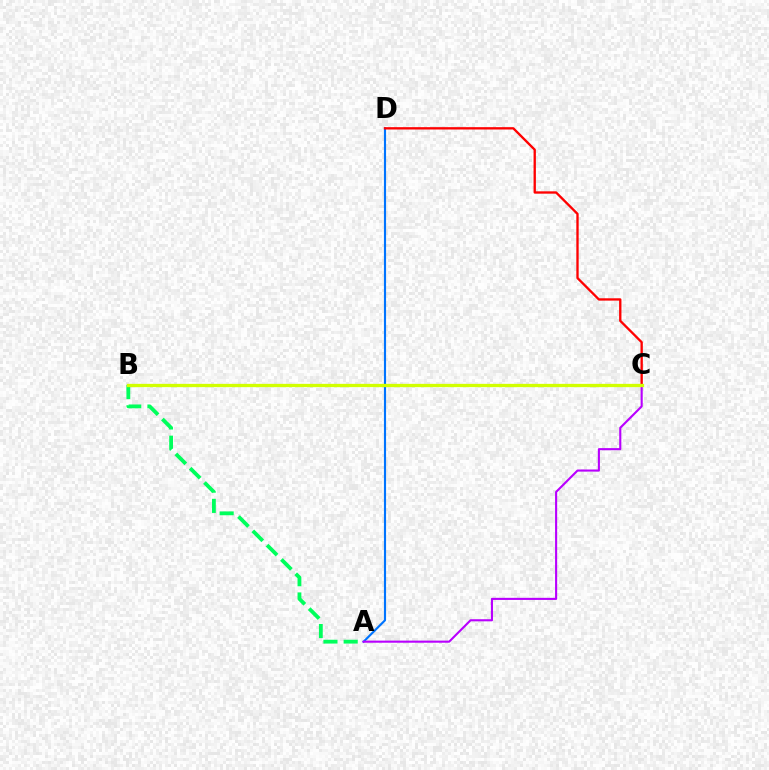{('A', 'D'): [{'color': '#0074ff', 'line_style': 'solid', 'thickness': 1.54}], ('C', 'D'): [{'color': '#ff0000', 'line_style': 'solid', 'thickness': 1.68}], ('A', 'C'): [{'color': '#b900ff', 'line_style': 'solid', 'thickness': 1.52}], ('A', 'B'): [{'color': '#00ff5c', 'line_style': 'dashed', 'thickness': 2.75}], ('B', 'C'): [{'color': '#d1ff00', 'line_style': 'solid', 'thickness': 2.37}]}